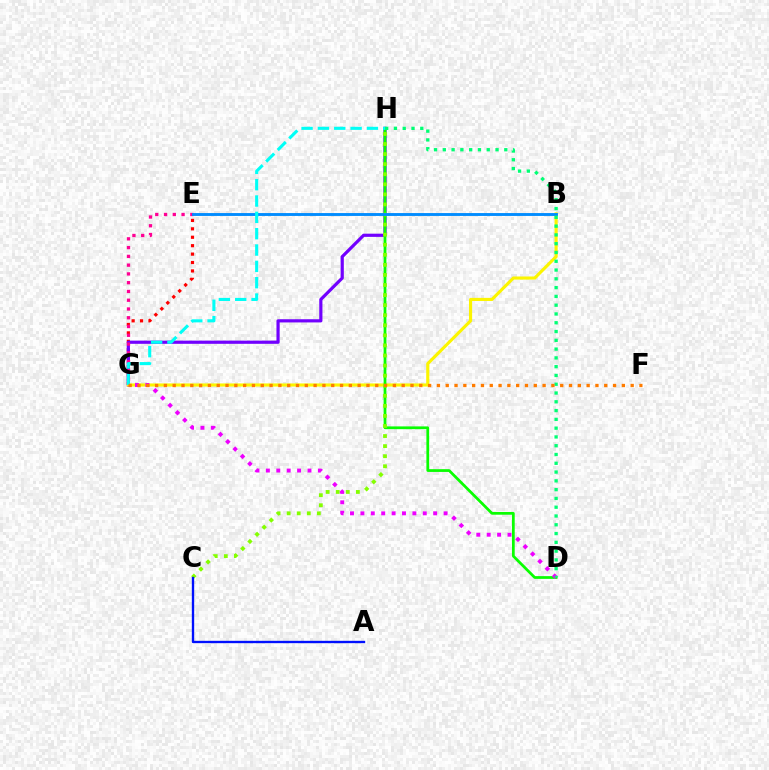{('E', 'G'): [{'color': '#ff0000', 'line_style': 'dotted', 'thickness': 2.29}, {'color': '#ff0094', 'line_style': 'dotted', 'thickness': 2.38}], ('G', 'H'): [{'color': '#7200ff', 'line_style': 'solid', 'thickness': 2.3}, {'color': '#00fff6', 'line_style': 'dashed', 'thickness': 2.22}], ('B', 'G'): [{'color': '#fcf500', 'line_style': 'solid', 'thickness': 2.26}], ('D', 'H'): [{'color': '#08ff00', 'line_style': 'solid', 'thickness': 1.98}, {'color': '#00ff74', 'line_style': 'dotted', 'thickness': 2.39}], ('C', 'H'): [{'color': '#84ff00', 'line_style': 'dotted', 'thickness': 2.74}], ('B', 'E'): [{'color': '#008cff', 'line_style': 'solid', 'thickness': 2.07}], ('D', 'G'): [{'color': '#ee00ff', 'line_style': 'dotted', 'thickness': 2.82}], ('A', 'C'): [{'color': '#0010ff', 'line_style': 'solid', 'thickness': 1.69}], ('F', 'G'): [{'color': '#ff7c00', 'line_style': 'dotted', 'thickness': 2.39}]}